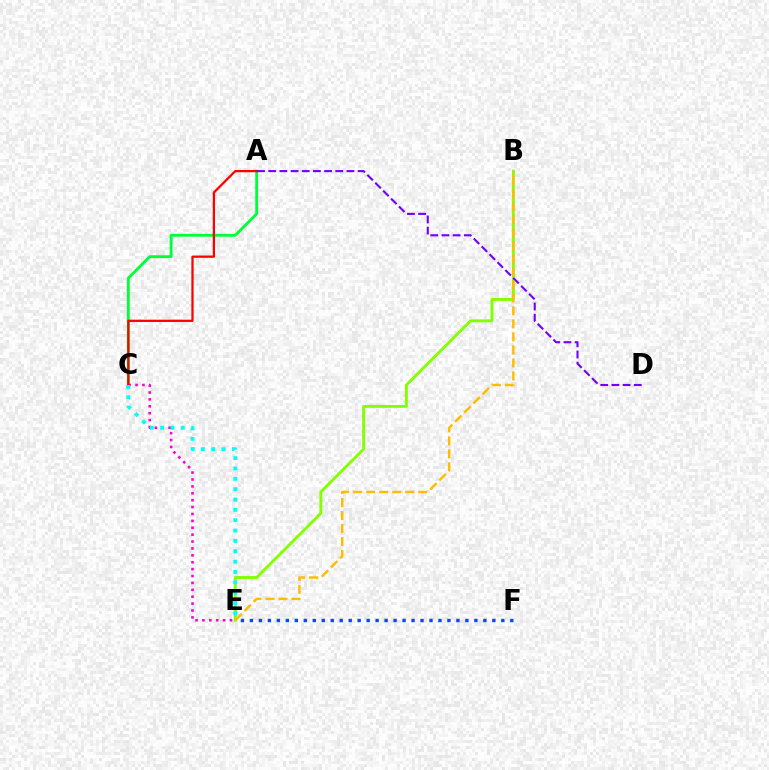{('A', 'C'): [{'color': '#00ff39', 'line_style': 'solid', 'thickness': 2.04}, {'color': '#ff0000', 'line_style': 'solid', 'thickness': 1.64}], ('C', 'E'): [{'color': '#ff00cf', 'line_style': 'dotted', 'thickness': 1.87}, {'color': '#00fff6', 'line_style': 'dotted', 'thickness': 2.81}], ('B', 'E'): [{'color': '#84ff00', 'line_style': 'solid', 'thickness': 2.09}, {'color': '#ffbd00', 'line_style': 'dashed', 'thickness': 1.77}], ('A', 'D'): [{'color': '#7200ff', 'line_style': 'dashed', 'thickness': 1.52}], ('E', 'F'): [{'color': '#004bff', 'line_style': 'dotted', 'thickness': 2.44}]}